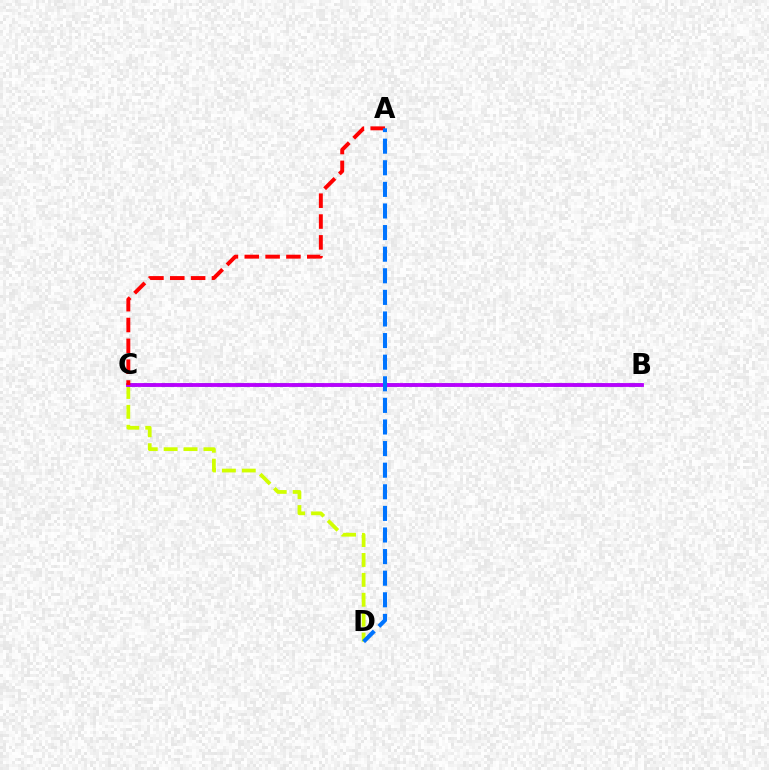{('C', 'D'): [{'color': '#d1ff00', 'line_style': 'dashed', 'thickness': 2.7}], ('B', 'C'): [{'color': '#00ff5c', 'line_style': 'dashed', 'thickness': 2.54}, {'color': '#b900ff', 'line_style': 'solid', 'thickness': 2.76}], ('A', 'C'): [{'color': '#ff0000', 'line_style': 'dashed', 'thickness': 2.83}], ('A', 'D'): [{'color': '#0074ff', 'line_style': 'dashed', 'thickness': 2.93}]}